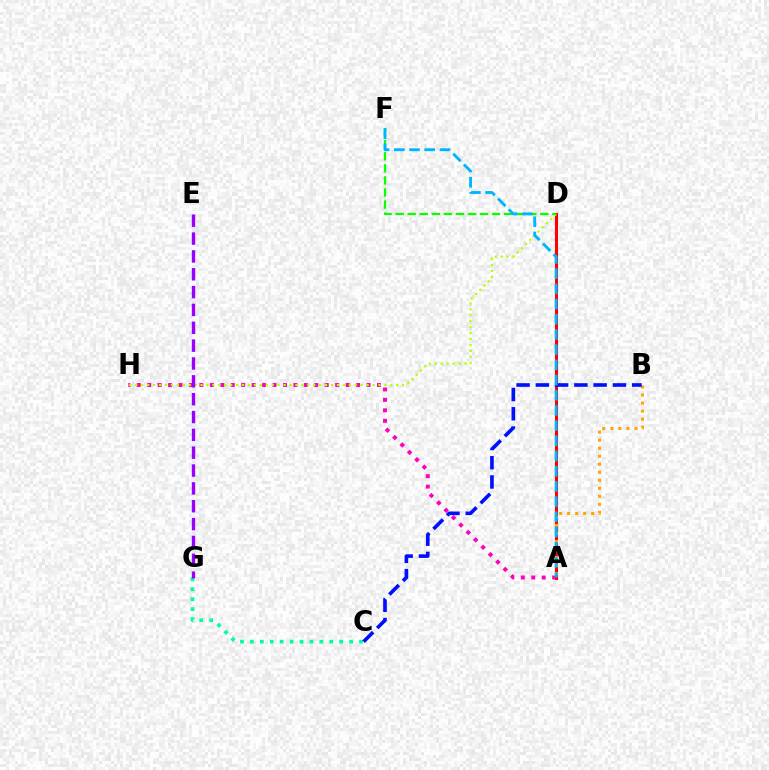{('A', 'H'): [{'color': '#ff00bd', 'line_style': 'dotted', 'thickness': 2.84}], ('C', 'G'): [{'color': '#00ff9d', 'line_style': 'dotted', 'thickness': 2.7}], ('A', 'D'): [{'color': '#ff0000', 'line_style': 'solid', 'thickness': 2.21}], ('D', 'H'): [{'color': '#b3ff00', 'line_style': 'dotted', 'thickness': 1.61}], ('D', 'F'): [{'color': '#08ff00', 'line_style': 'dashed', 'thickness': 1.64}], ('A', 'B'): [{'color': '#ffa500', 'line_style': 'dotted', 'thickness': 2.18}], ('B', 'C'): [{'color': '#0010ff', 'line_style': 'dashed', 'thickness': 2.62}], ('E', 'G'): [{'color': '#9b00ff', 'line_style': 'dashed', 'thickness': 2.42}], ('A', 'F'): [{'color': '#00b5ff', 'line_style': 'dashed', 'thickness': 2.06}]}